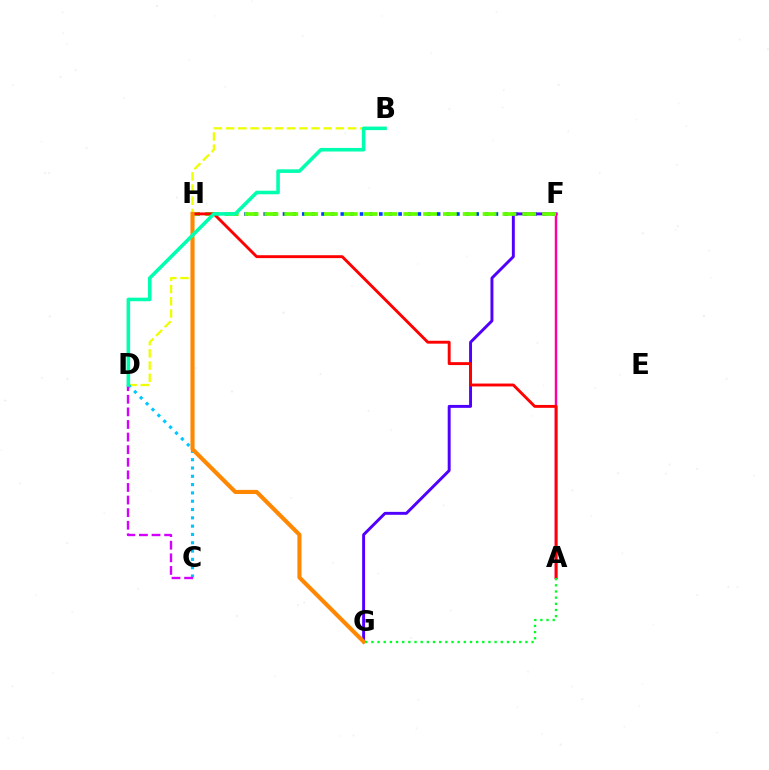{('F', 'H'): [{'color': '#003fff', 'line_style': 'dotted', 'thickness': 2.62}, {'color': '#66ff00', 'line_style': 'dashed', 'thickness': 2.69}], ('B', 'D'): [{'color': '#eeff00', 'line_style': 'dashed', 'thickness': 1.66}, {'color': '#00ffaf', 'line_style': 'solid', 'thickness': 2.57}], ('F', 'G'): [{'color': '#4f00ff', 'line_style': 'solid', 'thickness': 2.11}], ('A', 'F'): [{'color': '#ff00a0', 'line_style': 'solid', 'thickness': 1.77}], ('C', 'D'): [{'color': '#00c7ff', 'line_style': 'dotted', 'thickness': 2.26}, {'color': '#d600ff', 'line_style': 'dashed', 'thickness': 1.71}], ('A', 'H'): [{'color': '#ff0000', 'line_style': 'solid', 'thickness': 2.08}], ('G', 'H'): [{'color': '#ff8800', 'line_style': 'solid', 'thickness': 2.95}], ('A', 'G'): [{'color': '#00ff27', 'line_style': 'dotted', 'thickness': 1.67}]}